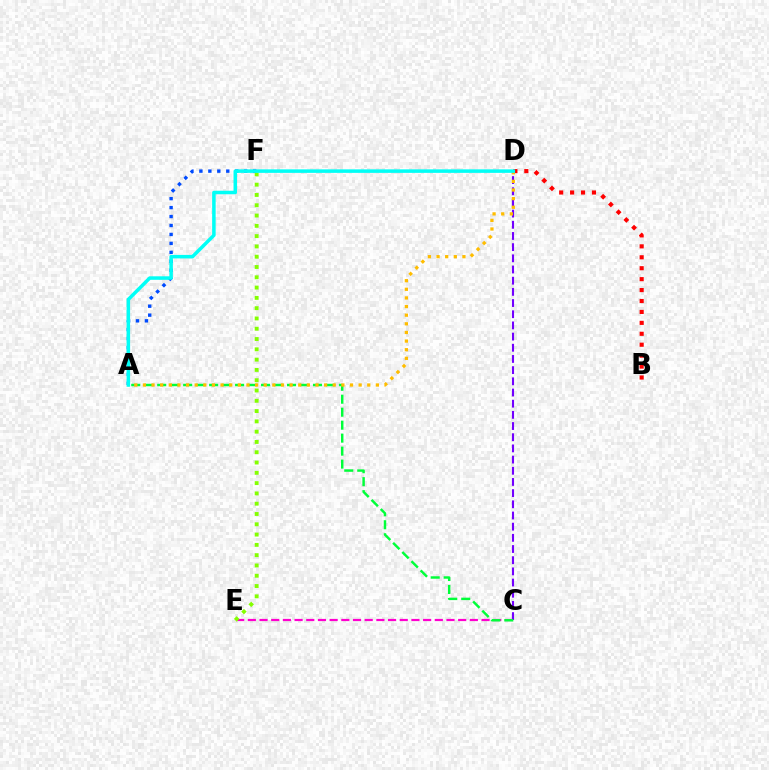{('C', 'E'): [{'color': '#ff00cf', 'line_style': 'dashed', 'thickness': 1.59}], ('A', 'F'): [{'color': '#004bff', 'line_style': 'dotted', 'thickness': 2.43}], ('C', 'D'): [{'color': '#7200ff', 'line_style': 'dashed', 'thickness': 1.52}], ('A', 'C'): [{'color': '#00ff39', 'line_style': 'dashed', 'thickness': 1.76}], ('B', 'D'): [{'color': '#ff0000', 'line_style': 'dotted', 'thickness': 2.97}], ('A', 'D'): [{'color': '#ffbd00', 'line_style': 'dotted', 'thickness': 2.34}, {'color': '#00fff6', 'line_style': 'solid', 'thickness': 2.53}], ('E', 'F'): [{'color': '#84ff00', 'line_style': 'dotted', 'thickness': 2.8}]}